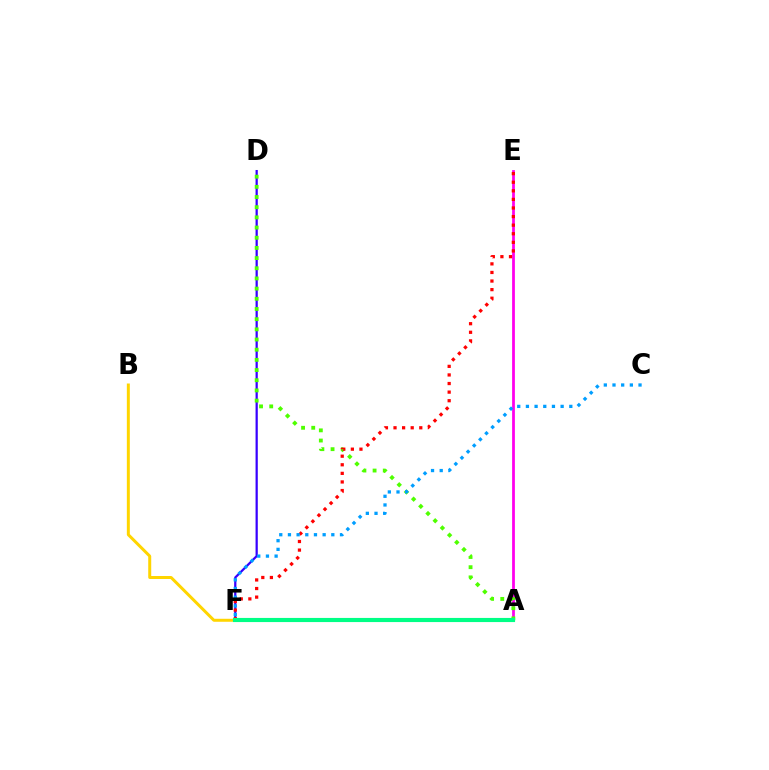{('D', 'F'): [{'color': '#3700ff', 'line_style': 'solid', 'thickness': 1.61}], ('B', 'F'): [{'color': '#ffd500', 'line_style': 'solid', 'thickness': 2.16}], ('A', 'E'): [{'color': '#ff00ed', 'line_style': 'solid', 'thickness': 1.99}], ('A', 'D'): [{'color': '#4fff00', 'line_style': 'dotted', 'thickness': 2.77}], ('E', 'F'): [{'color': '#ff0000', 'line_style': 'dotted', 'thickness': 2.33}], ('C', 'F'): [{'color': '#009eff', 'line_style': 'dotted', 'thickness': 2.36}], ('A', 'F'): [{'color': '#00ff86', 'line_style': 'solid', 'thickness': 2.98}]}